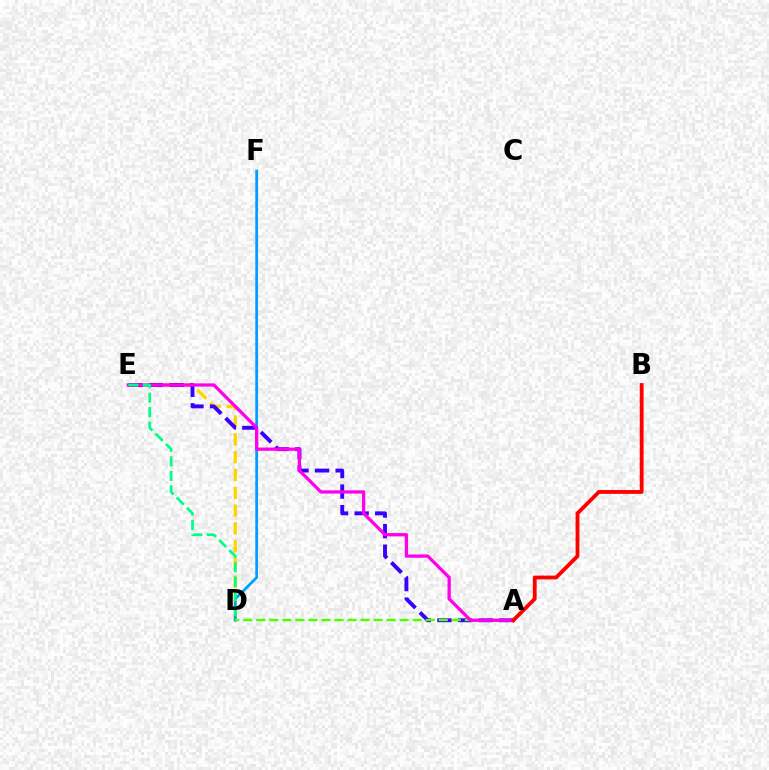{('D', 'E'): [{'color': '#ffd500', 'line_style': 'dashed', 'thickness': 2.42}, {'color': '#00ff86', 'line_style': 'dashed', 'thickness': 1.97}], ('A', 'E'): [{'color': '#3700ff', 'line_style': 'dashed', 'thickness': 2.8}, {'color': '#ff00ed', 'line_style': 'solid', 'thickness': 2.36}], ('D', 'F'): [{'color': '#009eff', 'line_style': 'solid', 'thickness': 1.99}], ('A', 'D'): [{'color': '#4fff00', 'line_style': 'dashed', 'thickness': 1.77}], ('A', 'B'): [{'color': '#ff0000', 'line_style': 'solid', 'thickness': 2.75}]}